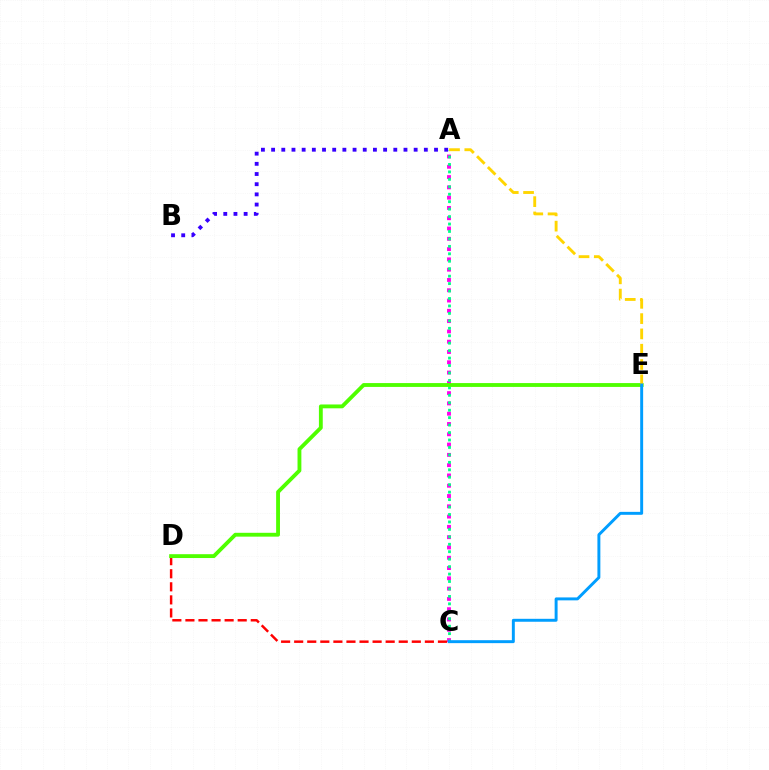{('A', 'C'): [{'color': '#ff00ed', 'line_style': 'dotted', 'thickness': 2.8}, {'color': '#00ff86', 'line_style': 'dotted', 'thickness': 2.02}], ('C', 'D'): [{'color': '#ff0000', 'line_style': 'dashed', 'thickness': 1.78}], ('A', 'B'): [{'color': '#3700ff', 'line_style': 'dotted', 'thickness': 2.77}], ('D', 'E'): [{'color': '#4fff00', 'line_style': 'solid', 'thickness': 2.77}], ('A', 'E'): [{'color': '#ffd500', 'line_style': 'dashed', 'thickness': 2.08}], ('C', 'E'): [{'color': '#009eff', 'line_style': 'solid', 'thickness': 2.12}]}